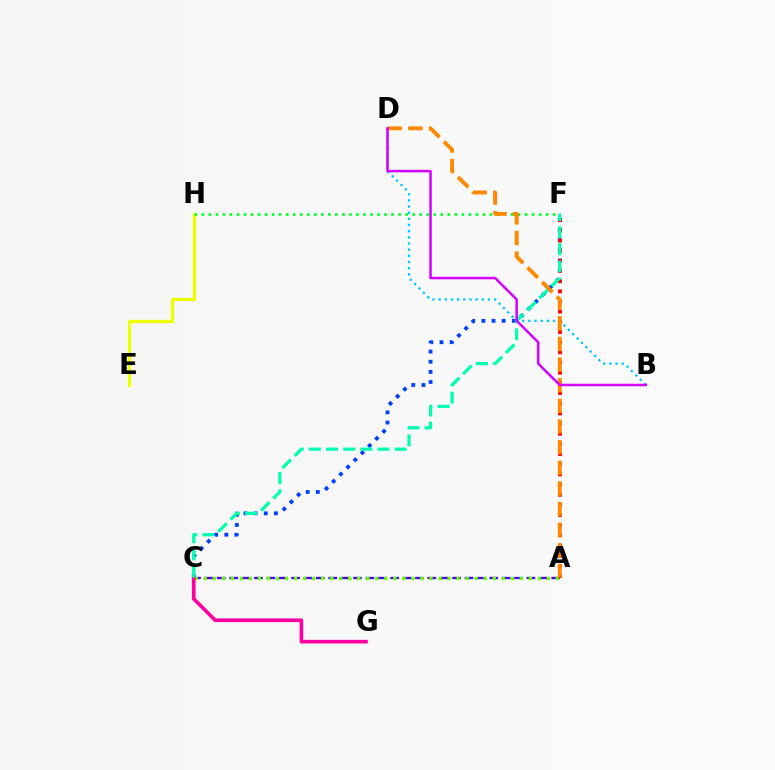{('B', 'D'): [{'color': '#00c7ff', 'line_style': 'dotted', 'thickness': 1.67}, {'color': '#d600ff', 'line_style': 'solid', 'thickness': 1.81}], ('C', 'F'): [{'color': '#003fff', 'line_style': 'dotted', 'thickness': 2.76}, {'color': '#00ffaf', 'line_style': 'dashed', 'thickness': 2.33}], ('A', 'C'): [{'color': '#4f00ff', 'line_style': 'dashed', 'thickness': 1.68}, {'color': '#66ff00', 'line_style': 'dotted', 'thickness': 2.45}], ('E', 'H'): [{'color': '#eeff00', 'line_style': 'solid', 'thickness': 2.37}], ('F', 'H'): [{'color': '#00ff27', 'line_style': 'dotted', 'thickness': 1.91}], ('A', 'F'): [{'color': '#ff0000', 'line_style': 'dotted', 'thickness': 2.76}], ('C', 'G'): [{'color': '#ff00a0', 'line_style': 'solid', 'thickness': 2.63}], ('A', 'D'): [{'color': '#ff8800', 'line_style': 'dashed', 'thickness': 2.8}]}